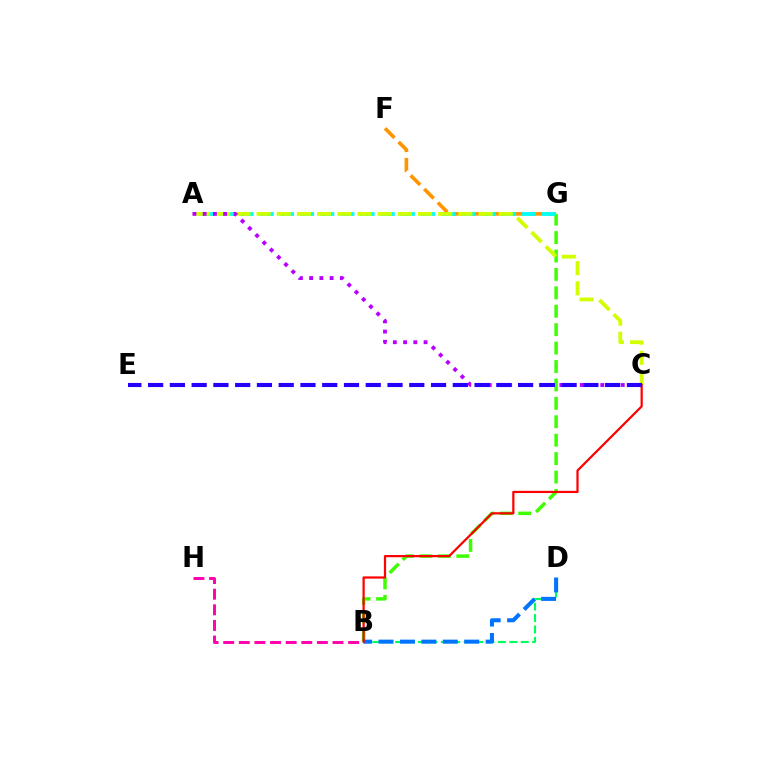{('F', 'G'): [{'color': '#ff9400', 'line_style': 'dashed', 'thickness': 2.61}], ('B', 'G'): [{'color': '#3dff00', 'line_style': 'dashed', 'thickness': 2.5}], ('B', 'D'): [{'color': '#00ff5c', 'line_style': 'dashed', 'thickness': 1.55}, {'color': '#0074ff', 'line_style': 'dashed', 'thickness': 2.91}], ('A', 'G'): [{'color': '#00fff6', 'line_style': 'dashed', 'thickness': 2.74}], ('B', 'H'): [{'color': '#ff00ac', 'line_style': 'dashed', 'thickness': 2.12}], ('A', 'C'): [{'color': '#d1ff00', 'line_style': 'dashed', 'thickness': 2.74}, {'color': '#b900ff', 'line_style': 'dotted', 'thickness': 2.78}], ('B', 'C'): [{'color': '#ff0000', 'line_style': 'solid', 'thickness': 1.6}], ('C', 'E'): [{'color': '#2500ff', 'line_style': 'dashed', 'thickness': 2.96}]}